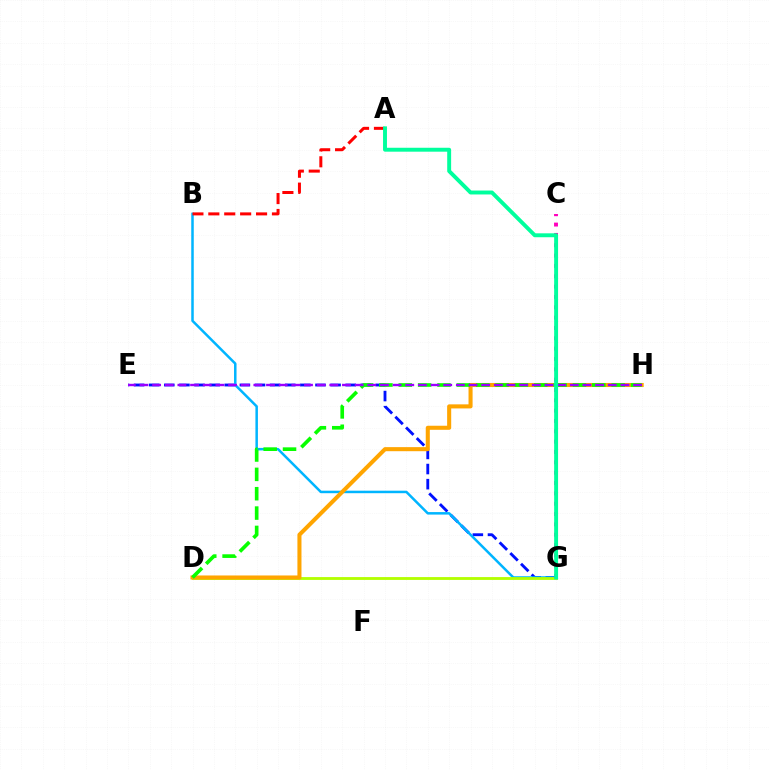{('E', 'G'): [{'color': '#0010ff', 'line_style': 'dashed', 'thickness': 2.05}], ('B', 'G'): [{'color': '#00b5ff', 'line_style': 'solid', 'thickness': 1.8}], ('D', 'G'): [{'color': '#b3ff00', 'line_style': 'solid', 'thickness': 2.04}], ('A', 'B'): [{'color': '#ff0000', 'line_style': 'dashed', 'thickness': 2.16}], ('D', 'H'): [{'color': '#ffa500', 'line_style': 'solid', 'thickness': 2.93}, {'color': '#08ff00', 'line_style': 'dashed', 'thickness': 2.63}], ('E', 'H'): [{'color': '#9b00ff', 'line_style': 'dashed', 'thickness': 1.72}], ('C', 'G'): [{'color': '#ff00bd', 'line_style': 'dotted', 'thickness': 2.81}], ('A', 'G'): [{'color': '#00ff9d', 'line_style': 'solid', 'thickness': 2.82}]}